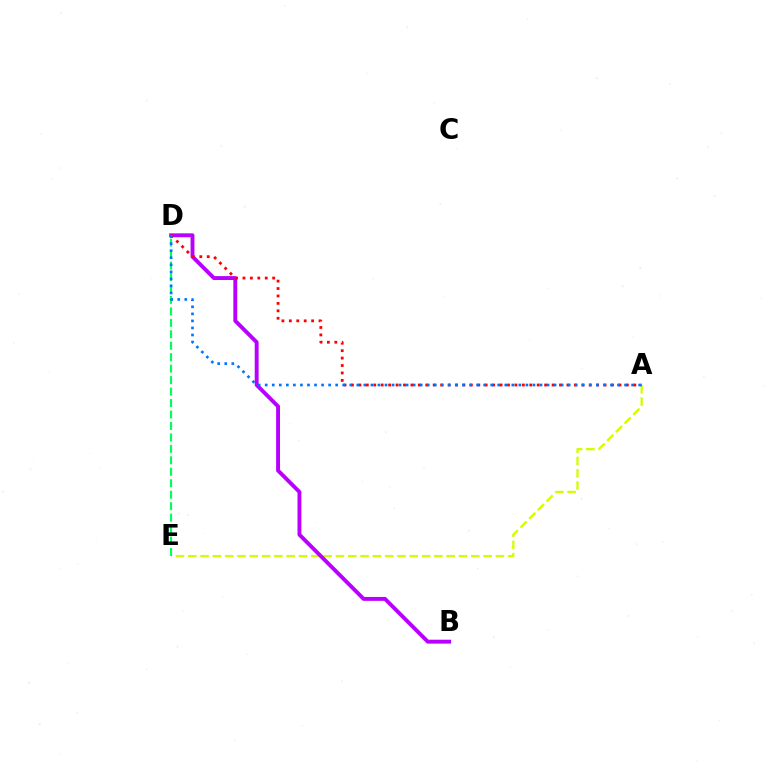{('A', 'E'): [{'color': '#d1ff00', 'line_style': 'dashed', 'thickness': 1.67}], ('B', 'D'): [{'color': '#b900ff', 'line_style': 'solid', 'thickness': 2.81}], ('A', 'D'): [{'color': '#ff0000', 'line_style': 'dotted', 'thickness': 2.02}, {'color': '#0074ff', 'line_style': 'dotted', 'thickness': 1.91}], ('D', 'E'): [{'color': '#00ff5c', 'line_style': 'dashed', 'thickness': 1.56}]}